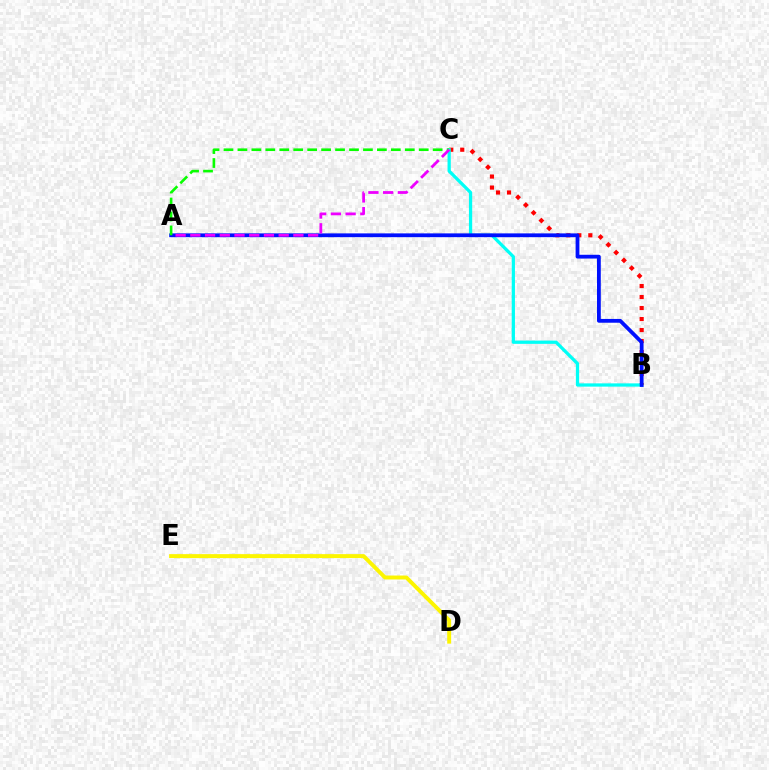{('B', 'C'): [{'color': '#ff0000', 'line_style': 'dotted', 'thickness': 2.99}, {'color': '#00fff6', 'line_style': 'solid', 'thickness': 2.34}], ('A', 'B'): [{'color': '#0010ff', 'line_style': 'solid', 'thickness': 2.73}], ('A', 'C'): [{'color': '#08ff00', 'line_style': 'dashed', 'thickness': 1.89}, {'color': '#ee00ff', 'line_style': 'dashed', 'thickness': 2.0}], ('D', 'E'): [{'color': '#fcf500', 'line_style': 'solid', 'thickness': 2.84}]}